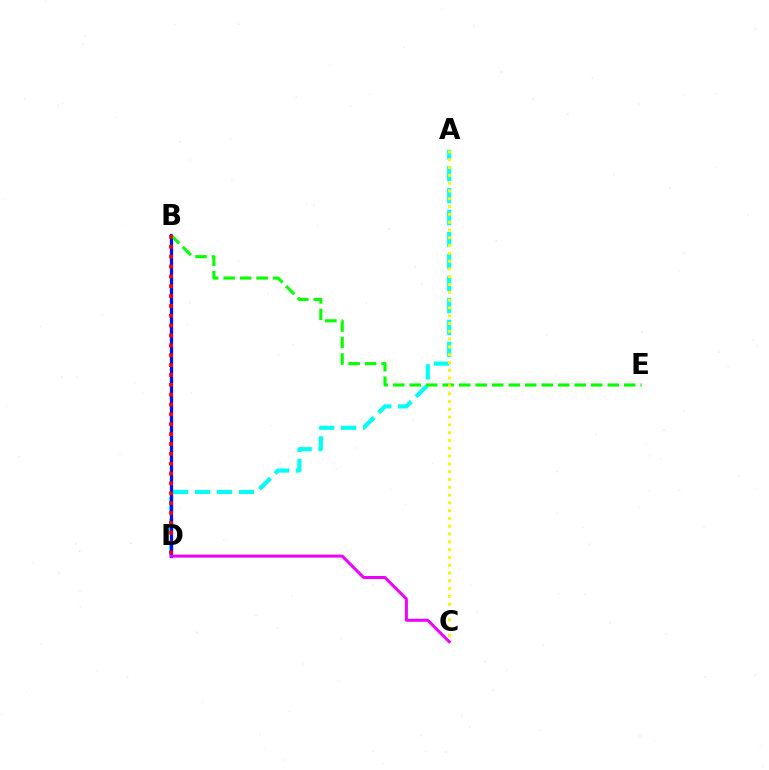{('A', 'D'): [{'color': '#00fff6', 'line_style': 'dashed', 'thickness': 2.99}], ('B', 'D'): [{'color': '#0010ff', 'line_style': 'solid', 'thickness': 2.34}, {'color': '#ff0000', 'line_style': 'dotted', 'thickness': 2.68}], ('B', 'E'): [{'color': '#08ff00', 'line_style': 'dashed', 'thickness': 2.24}], ('A', 'C'): [{'color': '#fcf500', 'line_style': 'dotted', 'thickness': 2.12}], ('C', 'D'): [{'color': '#ee00ff', 'line_style': 'solid', 'thickness': 2.17}]}